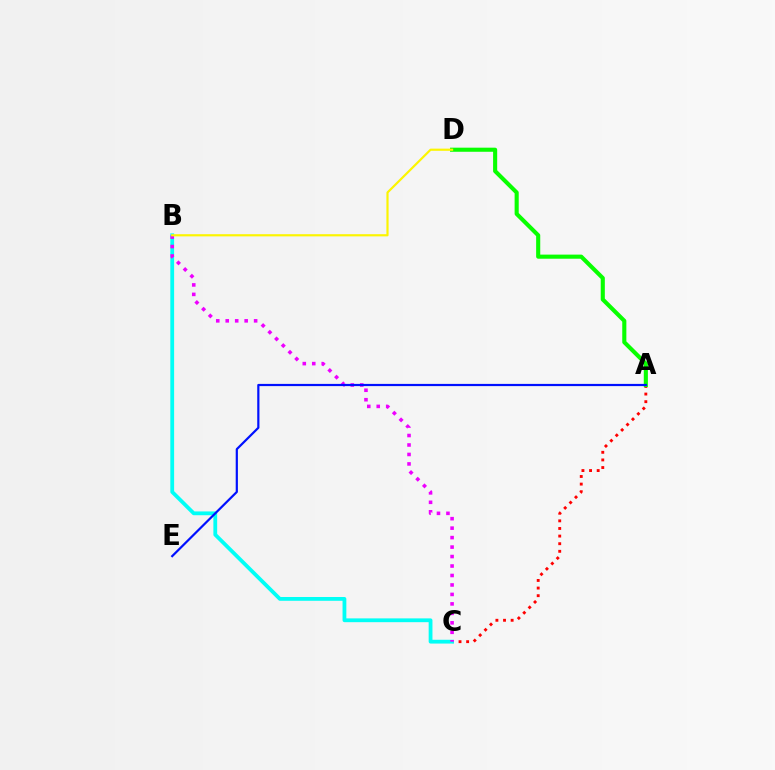{('A', 'C'): [{'color': '#ff0000', 'line_style': 'dotted', 'thickness': 2.07}], ('B', 'C'): [{'color': '#00fff6', 'line_style': 'solid', 'thickness': 2.73}, {'color': '#ee00ff', 'line_style': 'dotted', 'thickness': 2.57}], ('A', 'D'): [{'color': '#08ff00', 'line_style': 'solid', 'thickness': 2.95}], ('A', 'E'): [{'color': '#0010ff', 'line_style': 'solid', 'thickness': 1.58}], ('B', 'D'): [{'color': '#fcf500', 'line_style': 'solid', 'thickness': 1.57}]}